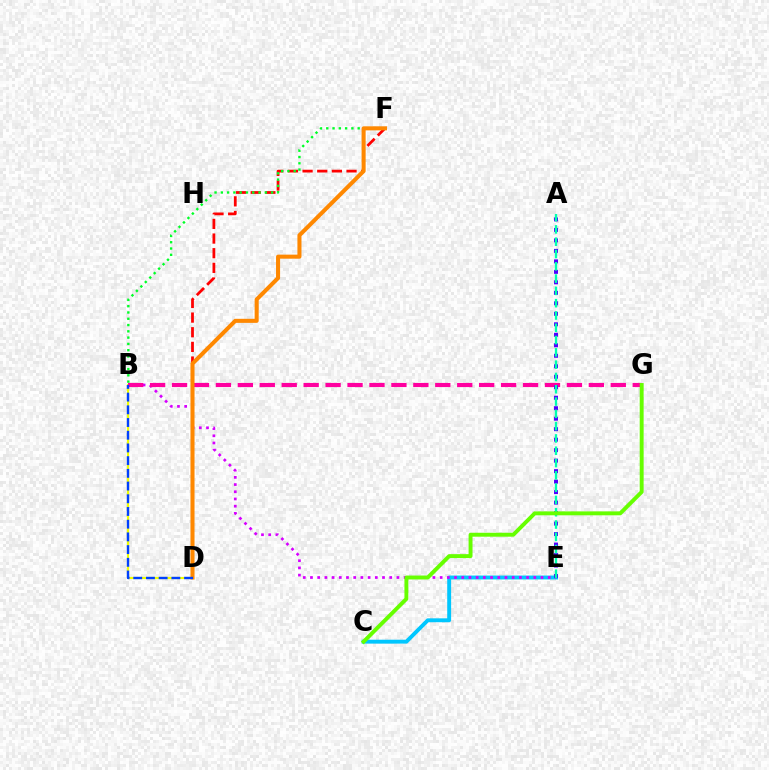{('C', 'E'): [{'color': '#00c7ff', 'line_style': 'solid', 'thickness': 2.81}], ('B', 'E'): [{'color': '#d600ff', 'line_style': 'dotted', 'thickness': 1.96}], ('B', 'D'): [{'color': '#eeff00', 'line_style': 'solid', 'thickness': 1.55}, {'color': '#003fff', 'line_style': 'dashed', 'thickness': 1.73}], ('D', 'F'): [{'color': '#ff0000', 'line_style': 'dashed', 'thickness': 1.99}, {'color': '#ff8800', 'line_style': 'solid', 'thickness': 2.92}], ('B', 'G'): [{'color': '#ff00a0', 'line_style': 'dashed', 'thickness': 2.98}], ('B', 'F'): [{'color': '#00ff27', 'line_style': 'dotted', 'thickness': 1.71}], ('A', 'E'): [{'color': '#4f00ff', 'line_style': 'dotted', 'thickness': 2.85}, {'color': '#00ffaf', 'line_style': 'dashed', 'thickness': 1.67}], ('C', 'G'): [{'color': '#66ff00', 'line_style': 'solid', 'thickness': 2.82}]}